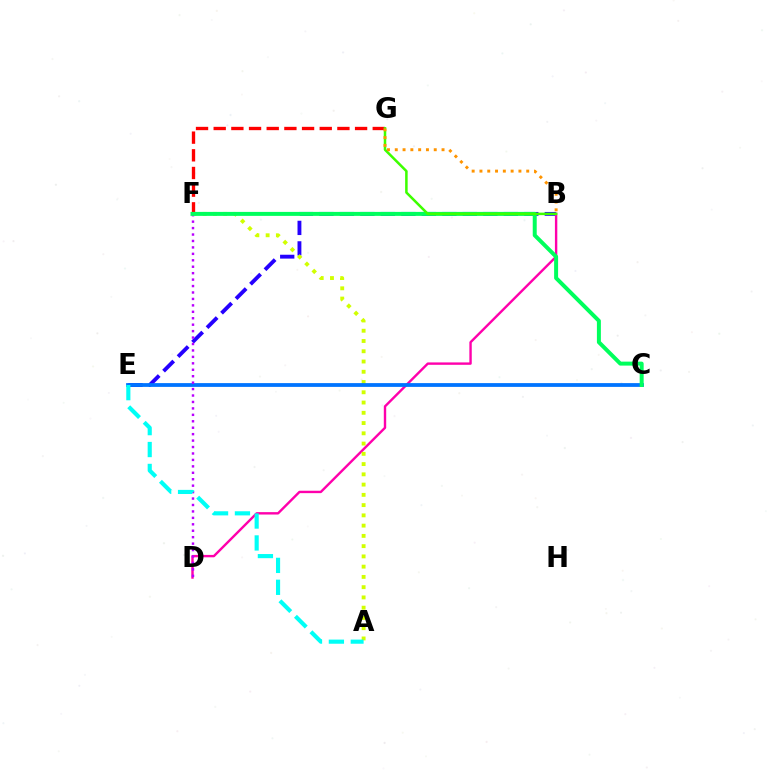{('B', 'E'): [{'color': '#2500ff', 'line_style': 'dashed', 'thickness': 2.78}], ('B', 'D'): [{'color': '#ff00ac', 'line_style': 'solid', 'thickness': 1.73}], ('A', 'F'): [{'color': '#d1ff00', 'line_style': 'dotted', 'thickness': 2.79}], ('F', 'G'): [{'color': '#ff0000', 'line_style': 'dashed', 'thickness': 2.4}], ('C', 'E'): [{'color': '#0074ff', 'line_style': 'solid', 'thickness': 2.72}], ('D', 'F'): [{'color': '#b900ff', 'line_style': 'dotted', 'thickness': 1.75}], ('C', 'F'): [{'color': '#00ff5c', 'line_style': 'solid', 'thickness': 2.86}], ('B', 'G'): [{'color': '#3dff00', 'line_style': 'solid', 'thickness': 1.81}, {'color': '#ff9400', 'line_style': 'dotted', 'thickness': 2.12}], ('A', 'E'): [{'color': '#00fff6', 'line_style': 'dashed', 'thickness': 2.98}]}